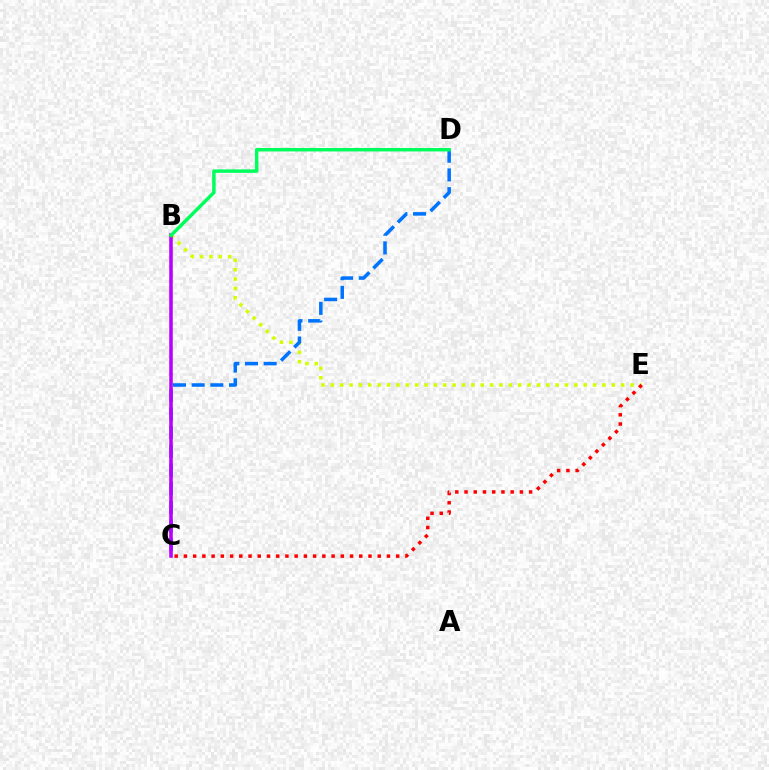{('B', 'E'): [{'color': '#d1ff00', 'line_style': 'dotted', 'thickness': 2.54}], ('C', 'D'): [{'color': '#0074ff', 'line_style': 'dashed', 'thickness': 2.54}], ('B', 'C'): [{'color': '#b900ff', 'line_style': 'solid', 'thickness': 2.56}], ('B', 'D'): [{'color': '#00ff5c', 'line_style': 'solid', 'thickness': 2.49}], ('C', 'E'): [{'color': '#ff0000', 'line_style': 'dotted', 'thickness': 2.51}]}